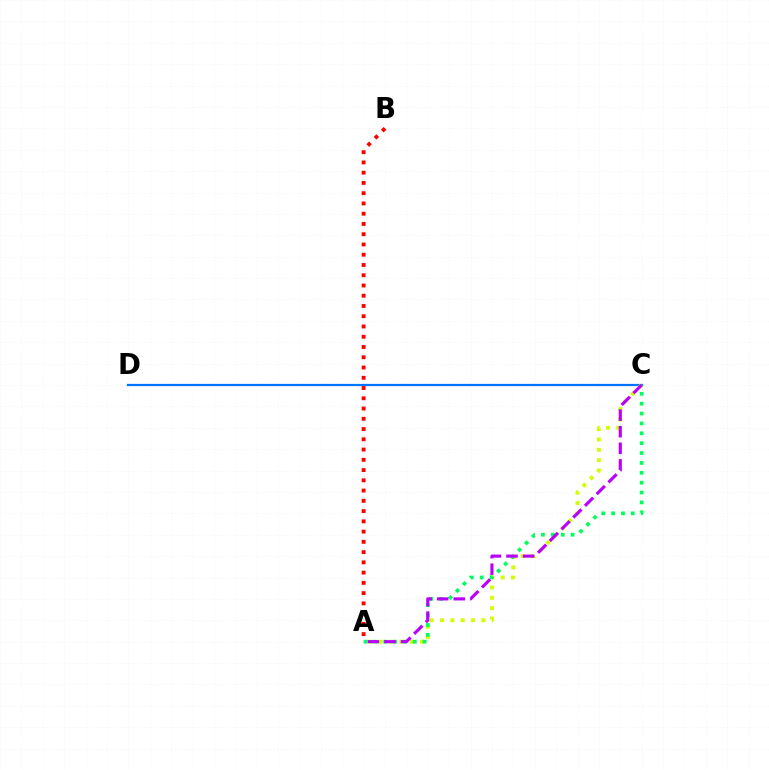{('C', 'D'): [{'color': '#0074ff', 'line_style': 'solid', 'thickness': 1.61}], ('A', 'C'): [{'color': '#d1ff00', 'line_style': 'dotted', 'thickness': 2.81}, {'color': '#00ff5c', 'line_style': 'dotted', 'thickness': 2.68}, {'color': '#b900ff', 'line_style': 'dashed', 'thickness': 2.25}], ('A', 'B'): [{'color': '#ff0000', 'line_style': 'dotted', 'thickness': 2.79}]}